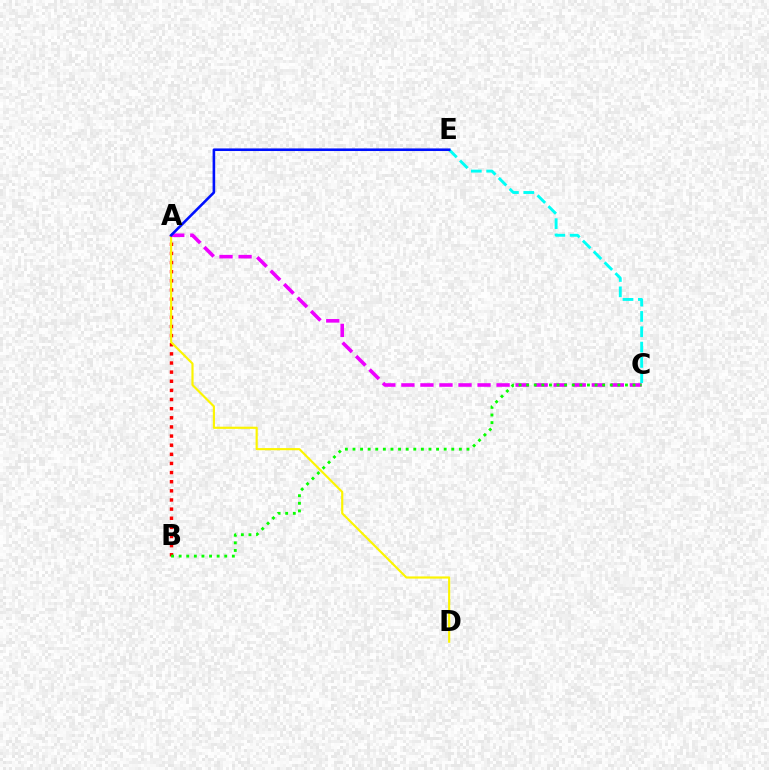{('A', 'B'): [{'color': '#ff0000', 'line_style': 'dotted', 'thickness': 2.48}], ('A', 'D'): [{'color': '#fcf500', 'line_style': 'solid', 'thickness': 1.56}], ('A', 'C'): [{'color': '#ee00ff', 'line_style': 'dashed', 'thickness': 2.59}], ('C', 'E'): [{'color': '#00fff6', 'line_style': 'dashed', 'thickness': 2.08}], ('B', 'C'): [{'color': '#08ff00', 'line_style': 'dotted', 'thickness': 2.06}], ('A', 'E'): [{'color': '#0010ff', 'line_style': 'solid', 'thickness': 1.87}]}